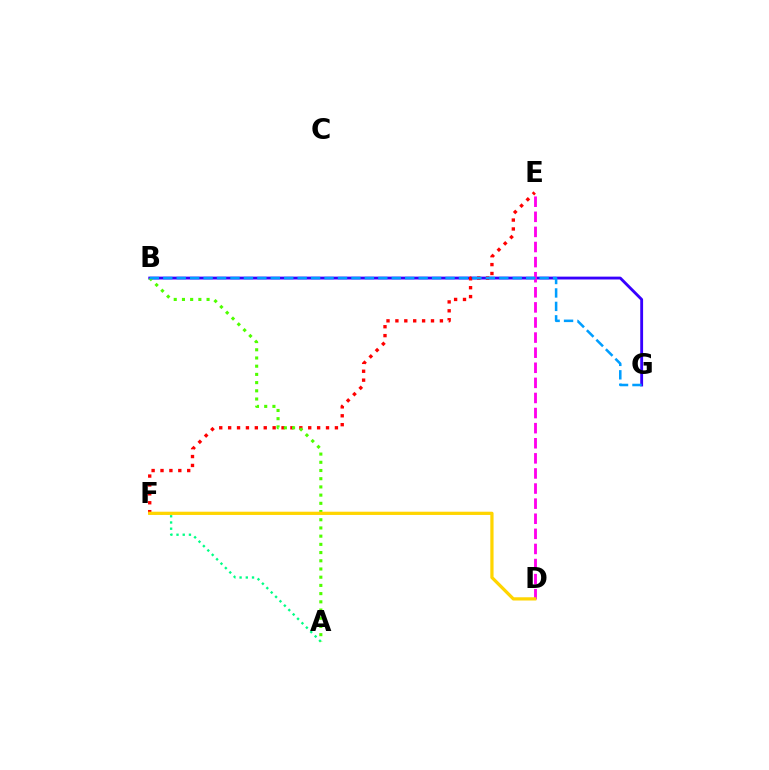{('B', 'G'): [{'color': '#3700ff', 'line_style': 'solid', 'thickness': 2.05}, {'color': '#009eff', 'line_style': 'dashed', 'thickness': 1.83}], ('D', 'E'): [{'color': '#ff00ed', 'line_style': 'dashed', 'thickness': 2.05}], ('E', 'F'): [{'color': '#ff0000', 'line_style': 'dotted', 'thickness': 2.42}], ('A', 'F'): [{'color': '#00ff86', 'line_style': 'dotted', 'thickness': 1.69}], ('A', 'B'): [{'color': '#4fff00', 'line_style': 'dotted', 'thickness': 2.23}], ('D', 'F'): [{'color': '#ffd500', 'line_style': 'solid', 'thickness': 2.33}]}